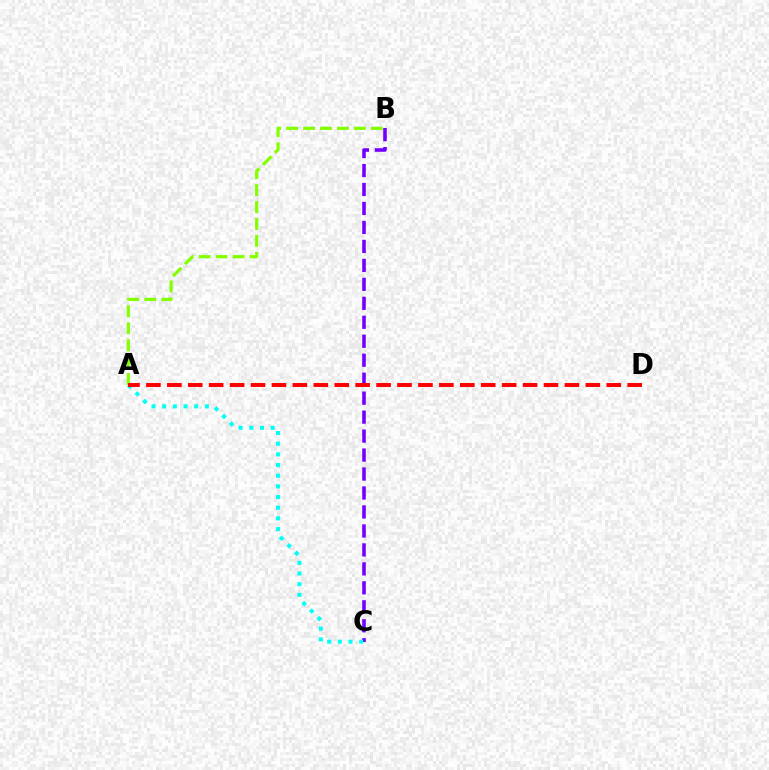{('A', 'B'): [{'color': '#84ff00', 'line_style': 'dashed', 'thickness': 2.3}], ('B', 'C'): [{'color': '#7200ff', 'line_style': 'dashed', 'thickness': 2.58}], ('A', 'C'): [{'color': '#00fff6', 'line_style': 'dotted', 'thickness': 2.9}], ('A', 'D'): [{'color': '#ff0000', 'line_style': 'dashed', 'thickness': 2.84}]}